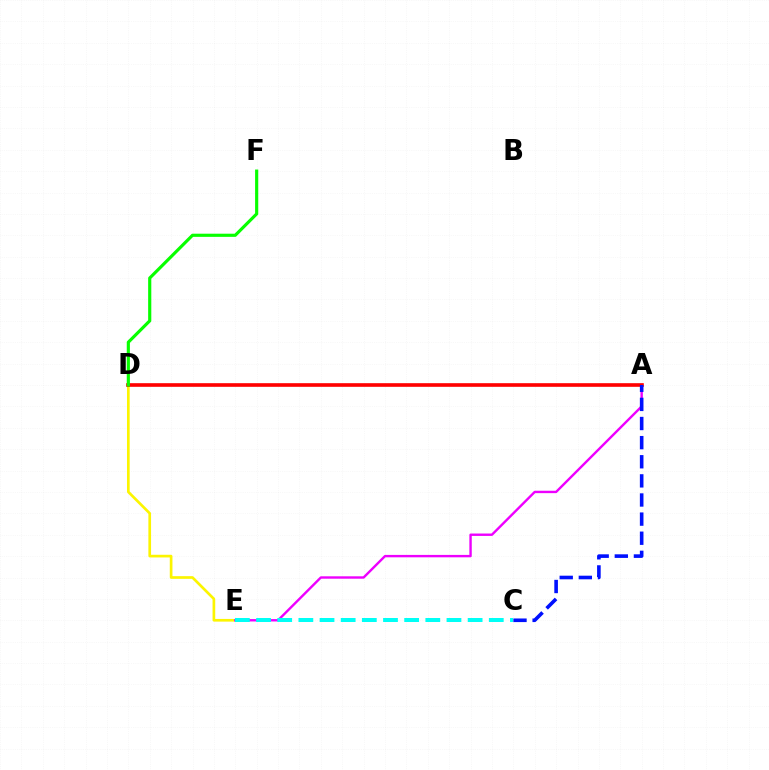{('D', 'E'): [{'color': '#fcf500', 'line_style': 'solid', 'thickness': 1.93}], ('A', 'E'): [{'color': '#ee00ff', 'line_style': 'solid', 'thickness': 1.73}], ('A', 'D'): [{'color': '#ff0000', 'line_style': 'solid', 'thickness': 2.61}], ('A', 'C'): [{'color': '#0010ff', 'line_style': 'dashed', 'thickness': 2.6}], ('C', 'E'): [{'color': '#00fff6', 'line_style': 'dashed', 'thickness': 2.87}], ('D', 'F'): [{'color': '#08ff00', 'line_style': 'solid', 'thickness': 2.27}]}